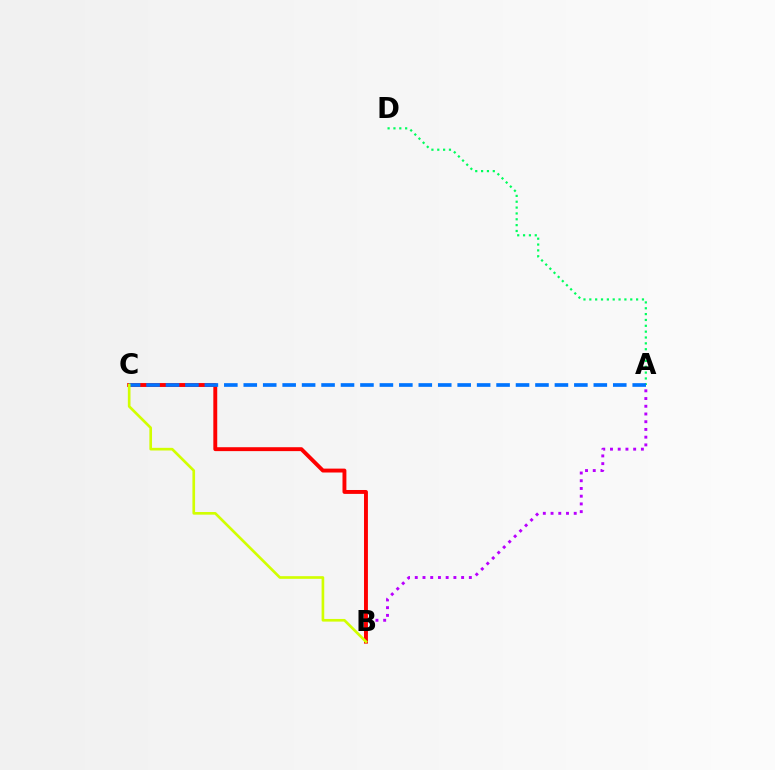{('A', 'D'): [{'color': '#00ff5c', 'line_style': 'dotted', 'thickness': 1.59}], ('A', 'B'): [{'color': '#b900ff', 'line_style': 'dotted', 'thickness': 2.1}], ('B', 'C'): [{'color': '#ff0000', 'line_style': 'solid', 'thickness': 2.81}, {'color': '#d1ff00', 'line_style': 'solid', 'thickness': 1.91}], ('A', 'C'): [{'color': '#0074ff', 'line_style': 'dashed', 'thickness': 2.64}]}